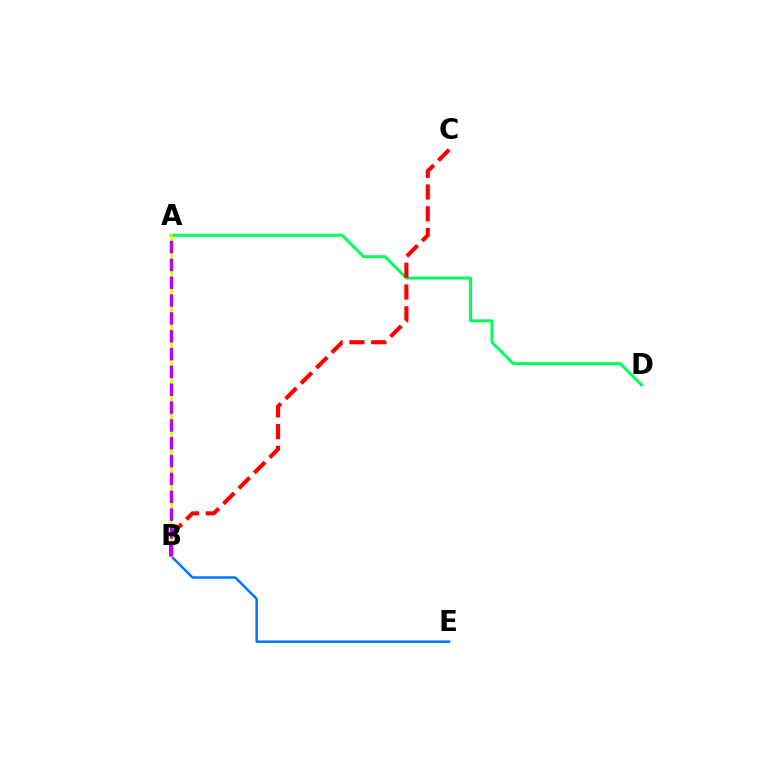{('B', 'E'): [{'color': '#0074ff', 'line_style': 'solid', 'thickness': 1.78}], ('A', 'D'): [{'color': '#00ff5c', 'line_style': 'solid', 'thickness': 2.15}], ('A', 'B'): [{'color': '#d1ff00', 'line_style': 'solid', 'thickness': 1.84}, {'color': '#b900ff', 'line_style': 'dashed', 'thickness': 2.42}], ('B', 'C'): [{'color': '#ff0000', 'line_style': 'dashed', 'thickness': 2.96}]}